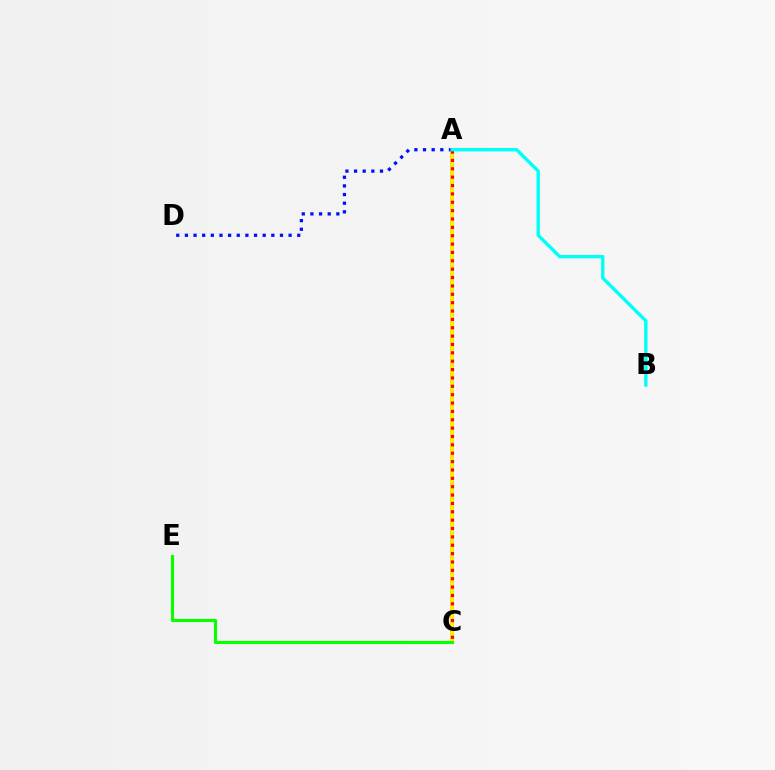{('A', 'C'): [{'color': '#ee00ff', 'line_style': 'solid', 'thickness': 2.57}, {'color': '#fcf500', 'line_style': 'solid', 'thickness': 2.69}, {'color': '#ff0000', 'line_style': 'dotted', 'thickness': 2.27}], ('C', 'E'): [{'color': '#08ff00', 'line_style': 'solid', 'thickness': 2.24}], ('A', 'D'): [{'color': '#0010ff', 'line_style': 'dotted', 'thickness': 2.35}], ('A', 'B'): [{'color': '#00fff6', 'line_style': 'solid', 'thickness': 2.43}]}